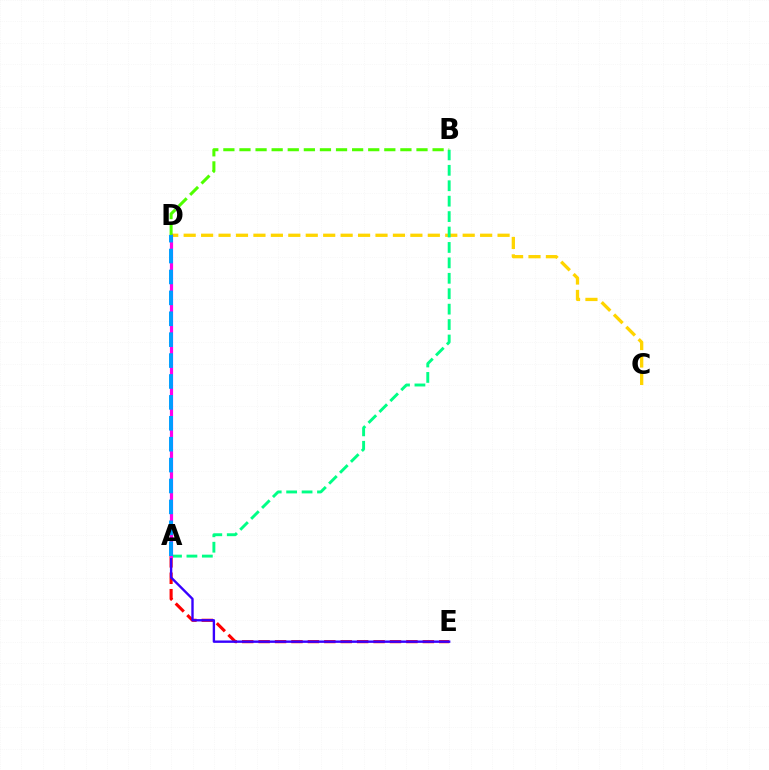{('C', 'D'): [{'color': '#ffd500', 'line_style': 'dashed', 'thickness': 2.37}], ('A', 'E'): [{'color': '#ff0000', 'line_style': 'dashed', 'thickness': 2.23}, {'color': '#3700ff', 'line_style': 'solid', 'thickness': 1.71}], ('A', 'B'): [{'color': '#00ff86', 'line_style': 'dashed', 'thickness': 2.1}], ('A', 'D'): [{'color': '#ff00ed', 'line_style': 'solid', 'thickness': 2.29}, {'color': '#009eff', 'line_style': 'dashed', 'thickness': 2.84}], ('B', 'D'): [{'color': '#4fff00', 'line_style': 'dashed', 'thickness': 2.19}]}